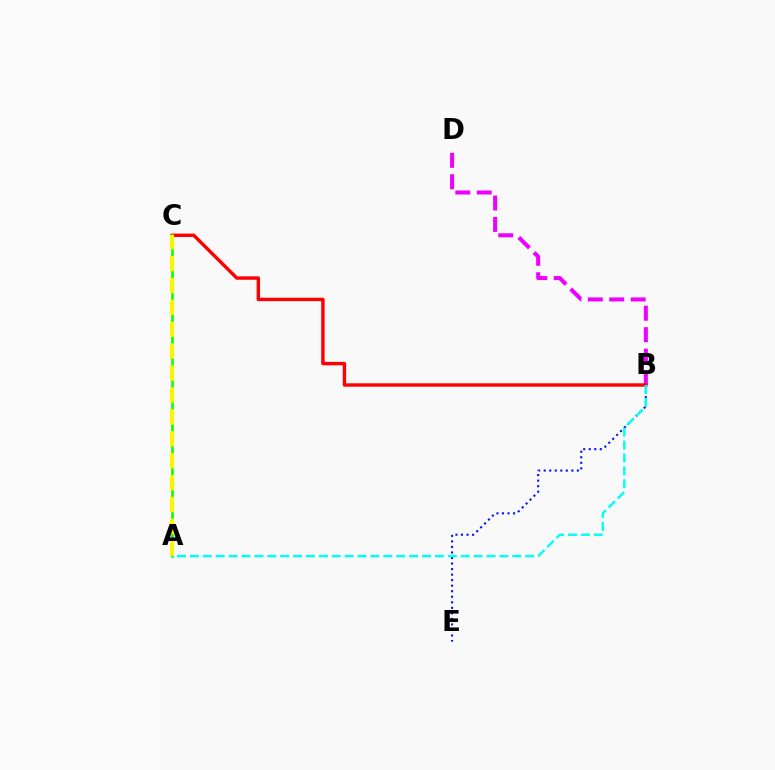{('B', 'E'): [{'color': '#0010ff', 'line_style': 'dotted', 'thickness': 1.5}], ('B', 'D'): [{'color': '#ee00ff', 'line_style': 'dashed', 'thickness': 2.91}], ('B', 'C'): [{'color': '#ff0000', 'line_style': 'solid', 'thickness': 2.45}], ('A', 'C'): [{'color': '#08ff00', 'line_style': 'solid', 'thickness': 1.85}, {'color': '#fcf500', 'line_style': 'dashed', 'thickness': 2.98}], ('A', 'B'): [{'color': '#00fff6', 'line_style': 'dashed', 'thickness': 1.75}]}